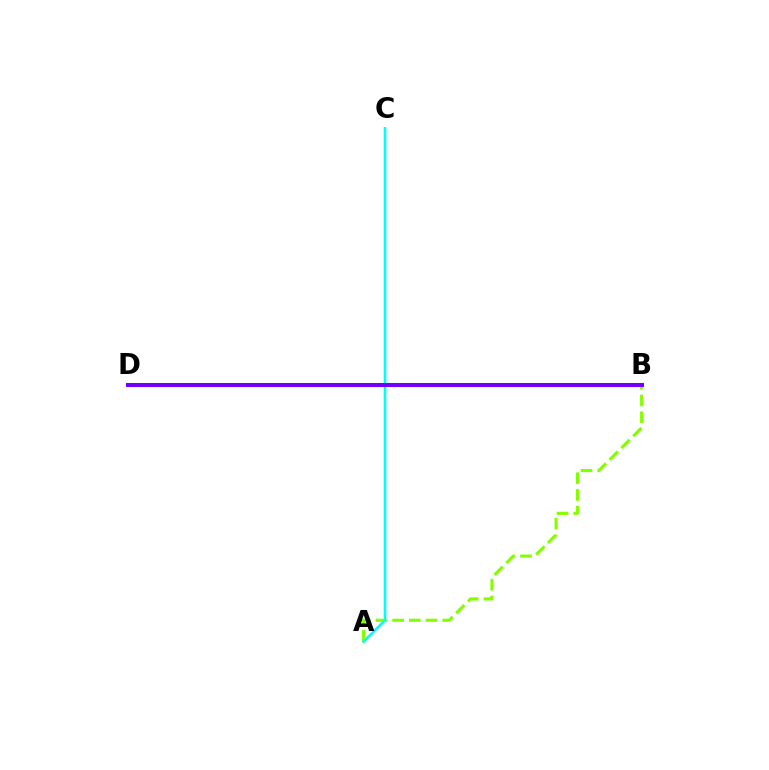{('A', 'B'): [{'color': '#84ff00', 'line_style': 'dashed', 'thickness': 2.27}], ('A', 'C'): [{'color': '#00fff6', 'line_style': 'solid', 'thickness': 1.88}], ('B', 'D'): [{'color': '#ff0000', 'line_style': 'solid', 'thickness': 1.95}, {'color': '#7200ff', 'line_style': 'solid', 'thickness': 2.91}]}